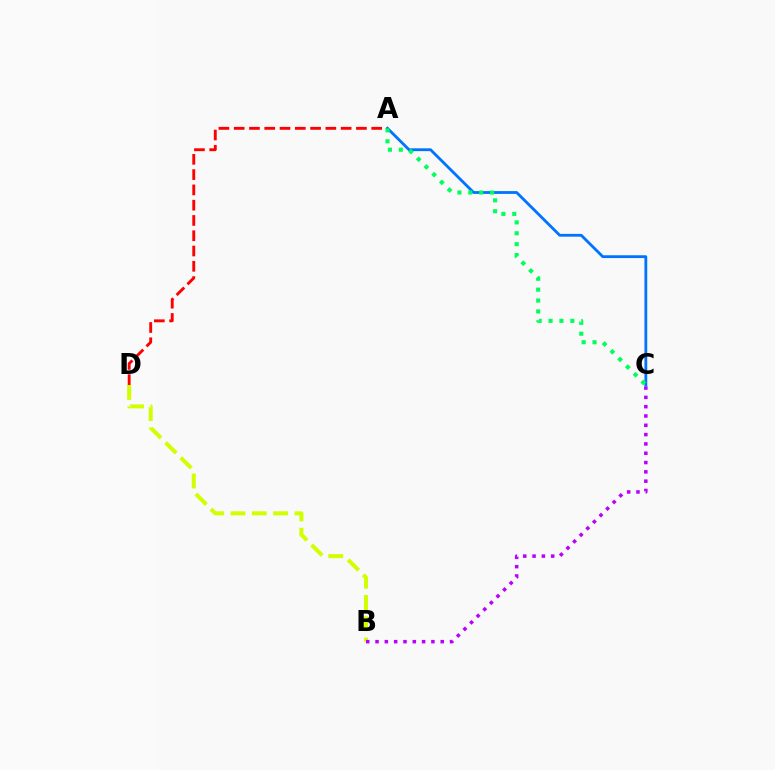{('A', 'D'): [{'color': '#ff0000', 'line_style': 'dashed', 'thickness': 2.08}], ('B', 'D'): [{'color': '#d1ff00', 'line_style': 'dashed', 'thickness': 2.9}], ('B', 'C'): [{'color': '#b900ff', 'line_style': 'dotted', 'thickness': 2.53}], ('A', 'C'): [{'color': '#0074ff', 'line_style': 'solid', 'thickness': 2.02}, {'color': '#00ff5c', 'line_style': 'dotted', 'thickness': 2.96}]}